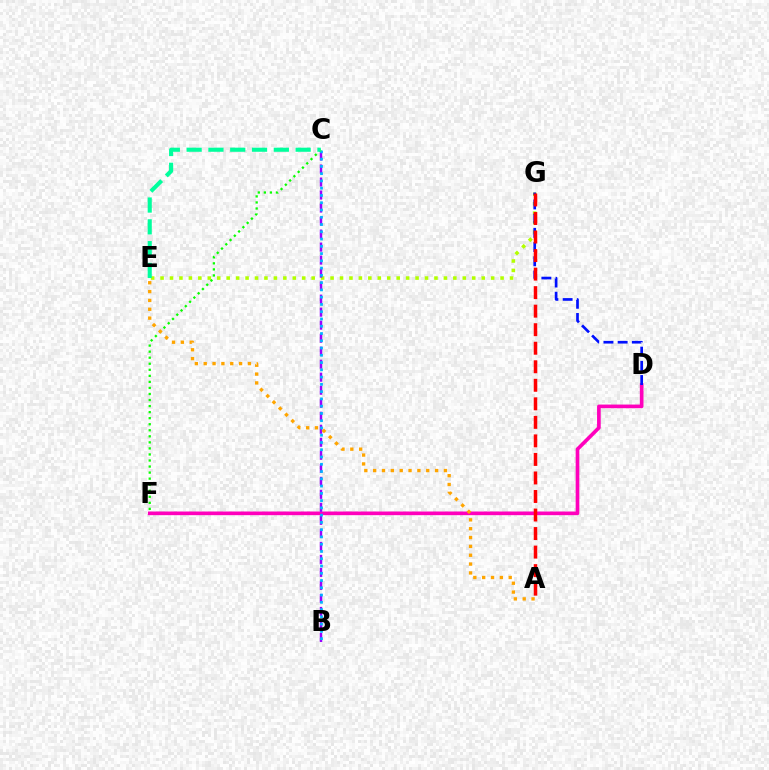{('D', 'F'): [{'color': '#ff00bd', 'line_style': 'solid', 'thickness': 2.64}], ('E', 'G'): [{'color': '#b3ff00', 'line_style': 'dotted', 'thickness': 2.57}], ('D', 'G'): [{'color': '#0010ff', 'line_style': 'dashed', 'thickness': 1.93}], ('A', 'G'): [{'color': '#ff0000', 'line_style': 'dashed', 'thickness': 2.52}], ('B', 'C'): [{'color': '#9b00ff', 'line_style': 'dashed', 'thickness': 1.77}, {'color': '#00b5ff', 'line_style': 'dotted', 'thickness': 1.97}], ('C', 'F'): [{'color': '#08ff00', 'line_style': 'dotted', 'thickness': 1.64}], ('A', 'E'): [{'color': '#ffa500', 'line_style': 'dotted', 'thickness': 2.4}], ('C', 'E'): [{'color': '#00ff9d', 'line_style': 'dashed', 'thickness': 2.96}]}